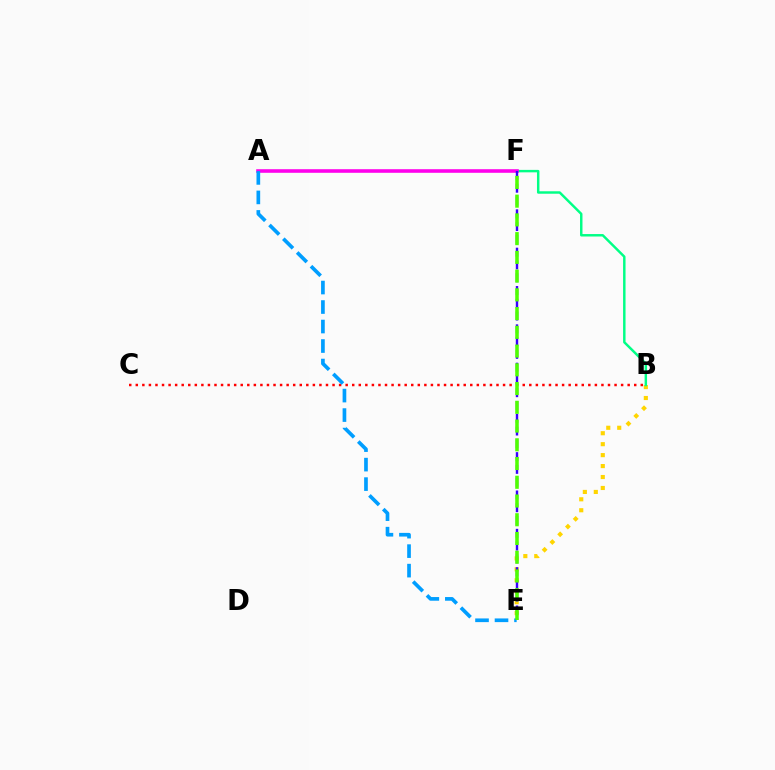{('B', 'C'): [{'color': '#ff0000', 'line_style': 'dotted', 'thickness': 1.78}], ('B', 'E'): [{'color': '#ffd500', 'line_style': 'dotted', 'thickness': 2.97}], ('B', 'F'): [{'color': '#00ff86', 'line_style': 'solid', 'thickness': 1.77}], ('A', 'F'): [{'color': '#ff00ed', 'line_style': 'solid', 'thickness': 2.58}], ('A', 'E'): [{'color': '#009eff', 'line_style': 'dashed', 'thickness': 2.65}], ('E', 'F'): [{'color': '#3700ff', 'line_style': 'dashed', 'thickness': 1.74}, {'color': '#4fff00', 'line_style': 'dashed', 'thickness': 2.55}]}